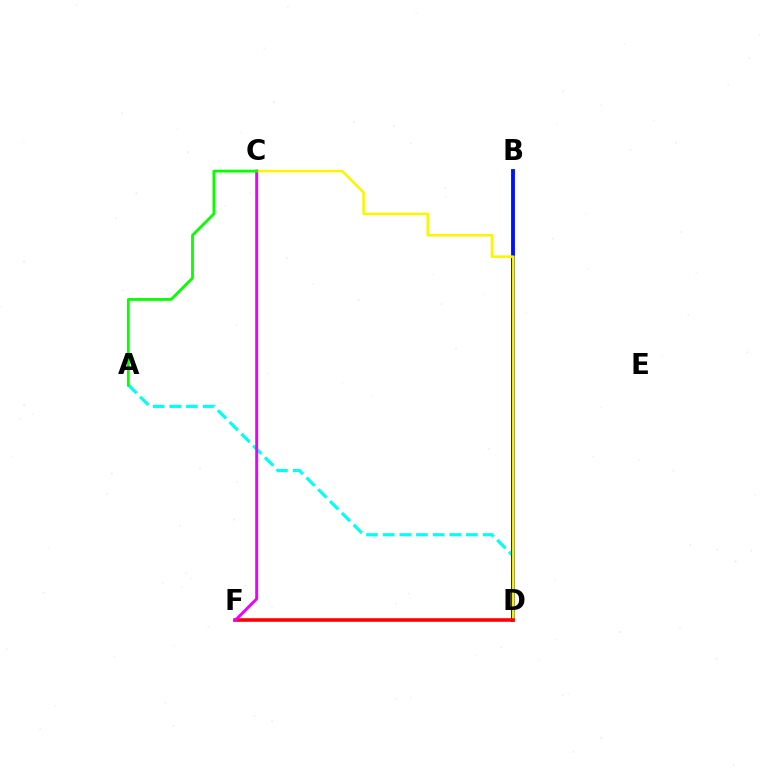{('A', 'D'): [{'color': '#00fff6', 'line_style': 'dashed', 'thickness': 2.26}], ('B', 'D'): [{'color': '#0010ff', 'line_style': 'solid', 'thickness': 2.77}], ('C', 'D'): [{'color': '#fcf500', 'line_style': 'solid', 'thickness': 1.85}], ('D', 'F'): [{'color': '#ff0000', 'line_style': 'solid', 'thickness': 2.58}], ('C', 'F'): [{'color': '#ee00ff', 'line_style': 'solid', 'thickness': 2.1}], ('A', 'C'): [{'color': '#08ff00', 'line_style': 'solid', 'thickness': 2.03}]}